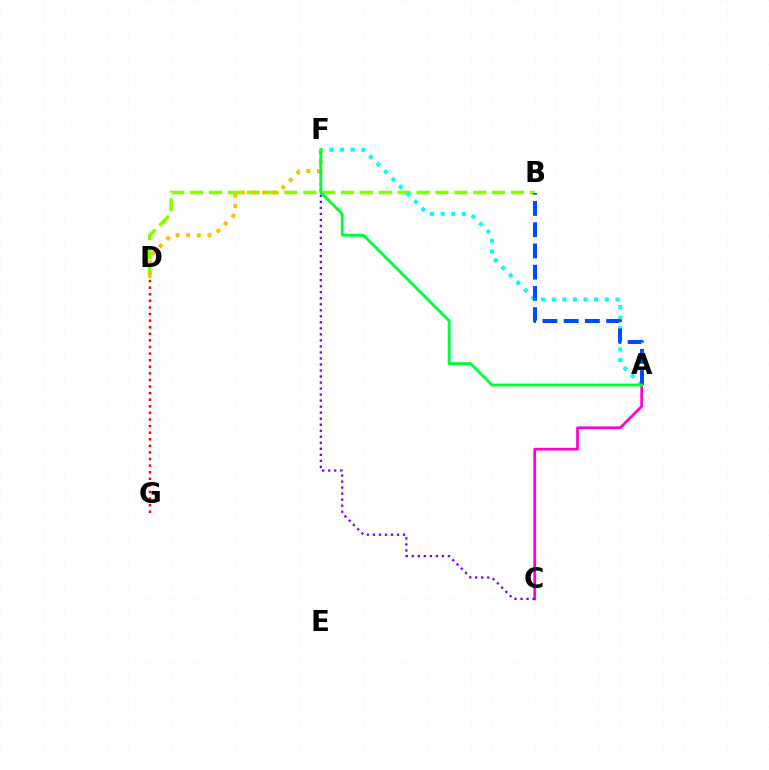{('B', 'D'): [{'color': '#84ff00', 'line_style': 'dashed', 'thickness': 2.56}], ('A', 'F'): [{'color': '#00fff6', 'line_style': 'dotted', 'thickness': 2.88}, {'color': '#00ff39', 'line_style': 'solid', 'thickness': 2.07}], ('D', 'F'): [{'color': '#ffbd00', 'line_style': 'dotted', 'thickness': 2.88}], ('A', 'C'): [{'color': '#ff00cf', 'line_style': 'solid', 'thickness': 1.95}], ('C', 'F'): [{'color': '#7200ff', 'line_style': 'dotted', 'thickness': 1.64}], ('A', 'B'): [{'color': '#004bff', 'line_style': 'dashed', 'thickness': 2.89}], ('D', 'G'): [{'color': '#ff0000', 'line_style': 'dotted', 'thickness': 1.79}]}